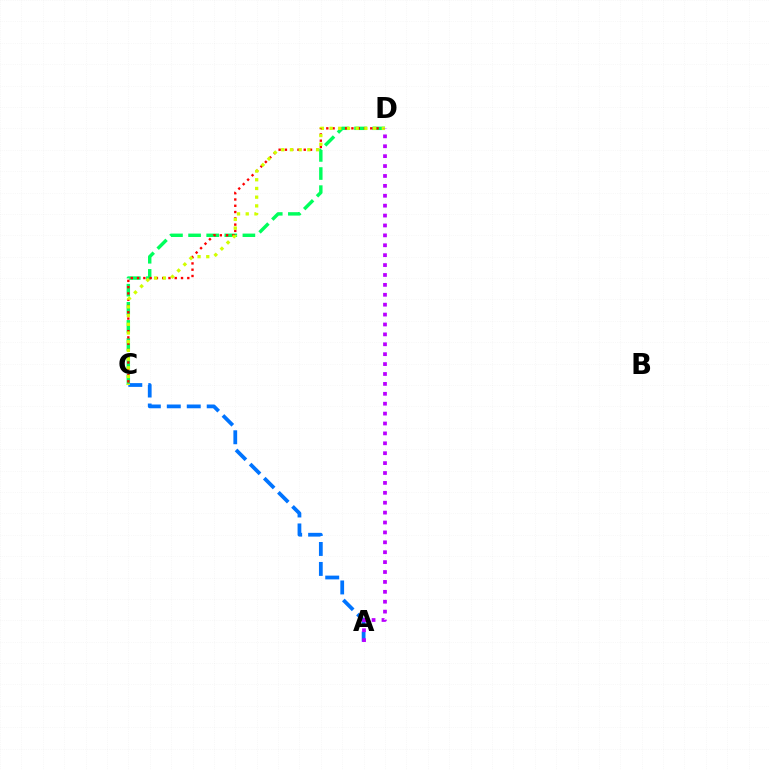{('C', 'D'): [{'color': '#00ff5c', 'line_style': 'dashed', 'thickness': 2.46}, {'color': '#ff0000', 'line_style': 'dotted', 'thickness': 1.71}, {'color': '#d1ff00', 'line_style': 'dotted', 'thickness': 2.37}], ('A', 'C'): [{'color': '#0074ff', 'line_style': 'dashed', 'thickness': 2.71}], ('A', 'D'): [{'color': '#b900ff', 'line_style': 'dotted', 'thickness': 2.69}]}